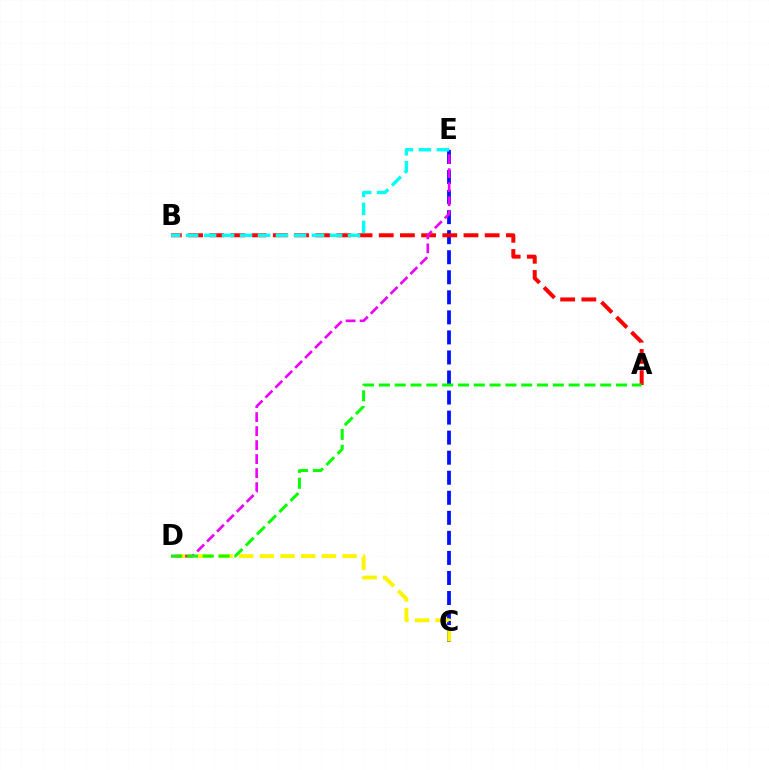{('C', 'E'): [{'color': '#0010ff', 'line_style': 'dashed', 'thickness': 2.72}], ('C', 'D'): [{'color': '#fcf500', 'line_style': 'dashed', 'thickness': 2.81}], ('A', 'B'): [{'color': '#ff0000', 'line_style': 'dashed', 'thickness': 2.88}], ('D', 'E'): [{'color': '#ee00ff', 'line_style': 'dashed', 'thickness': 1.9}], ('B', 'E'): [{'color': '#00fff6', 'line_style': 'dashed', 'thickness': 2.44}], ('A', 'D'): [{'color': '#08ff00', 'line_style': 'dashed', 'thickness': 2.15}]}